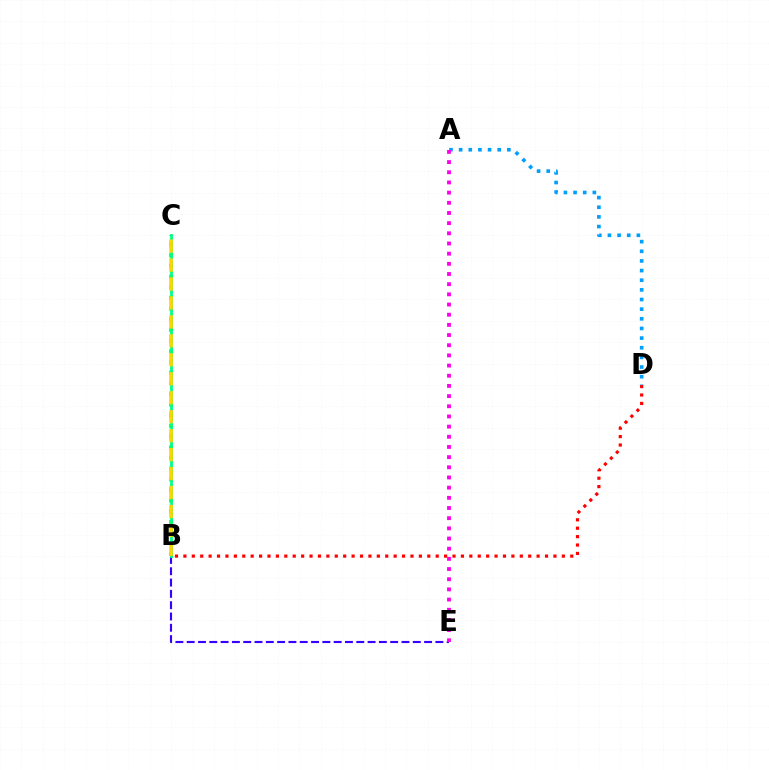{('A', 'D'): [{'color': '#009eff', 'line_style': 'dotted', 'thickness': 2.62}], ('B', 'D'): [{'color': '#ff0000', 'line_style': 'dotted', 'thickness': 2.29}], ('B', 'E'): [{'color': '#3700ff', 'line_style': 'dashed', 'thickness': 1.54}], ('B', 'C'): [{'color': '#4fff00', 'line_style': 'dotted', 'thickness': 2.9}, {'color': '#00ff86', 'line_style': 'solid', 'thickness': 2.02}, {'color': '#ffd500', 'line_style': 'dashed', 'thickness': 2.58}], ('A', 'E'): [{'color': '#ff00ed', 'line_style': 'dotted', 'thickness': 2.76}]}